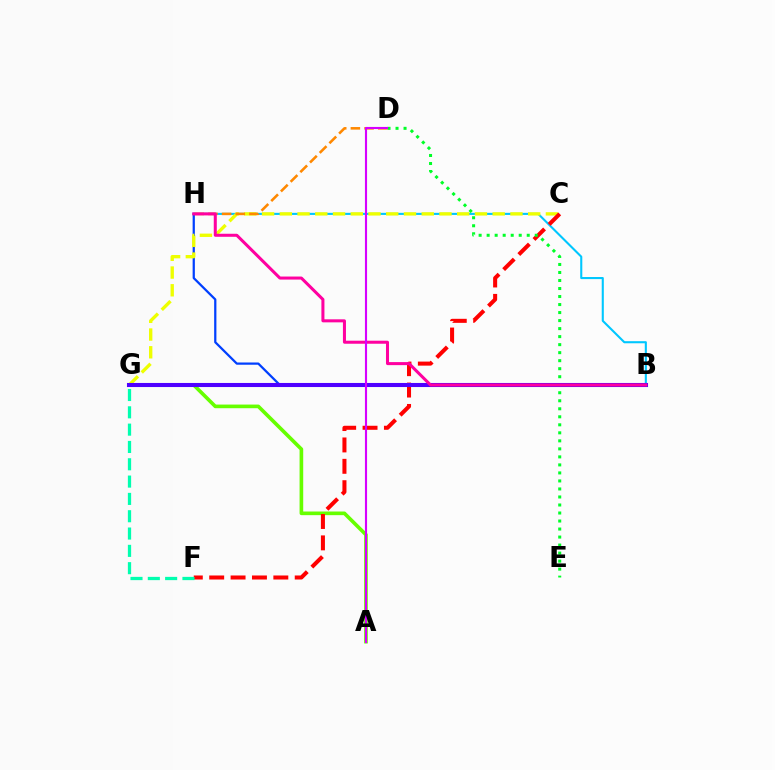{('B', 'H'): [{'color': '#003fff', 'line_style': 'solid', 'thickness': 1.61}, {'color': '#00c7ff', 'line_style': 'solid', 'thickness': 1.5}, {'color': '#ff00a0', 'line_style': 'solid', 'thickness': 2.18}], ('C', 'G'): [{'color': '#eeff00', 'line_style': 'dashed', 'thickness': 2.41}], ('A', 'G'): [{'color': '#66ff00', 'line_style': 'solid', 'thickness': 2.62}], ('C', 'F'): [{'color': '#ff0000', 'line_style': 'dashed', 'thickness': 2.9}], ('D', 'H'): [{'color': '#ff8800', 'line_style': 'dashed', 'thickness': 1.86}], ('D', 'E'): [{'color': '#00ff27', 'line_style': 'dotted', 'thickness': 2.18}], ('B', 'G'): [{'color': '#4f00ff', 'line_style': 'solid', 'thickness': 2.93}], ('A', 'D'): [{'color': '#d600ff', 'line_style': 'solid', 'thickness': 1.53}], ('F', 'G'): [{'color': '#00ffaf', 'line_style': 'dashed', 'thickness': 2.35}]}